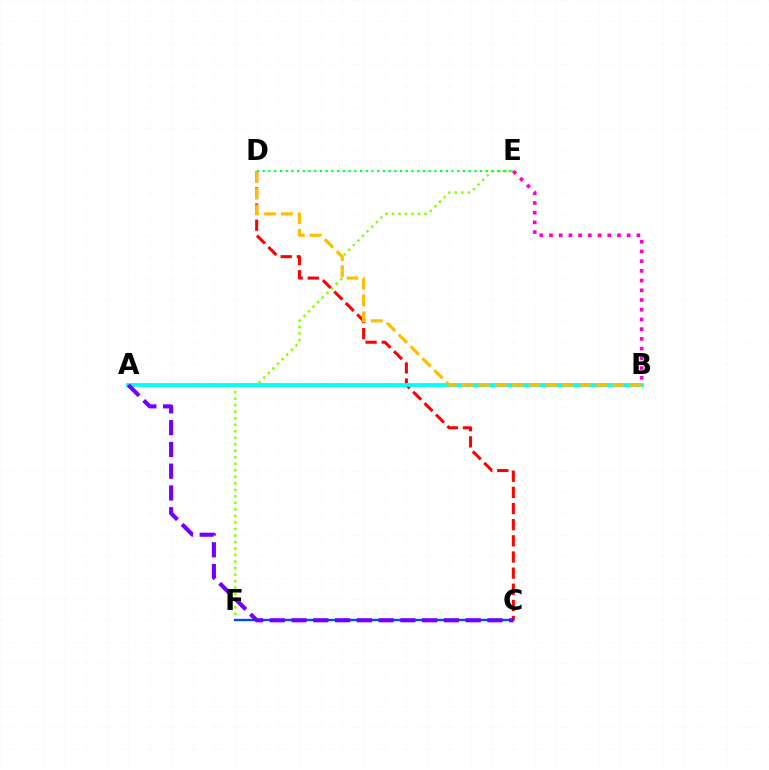{('C', 'D'): [{'color': '#ff0000', 'line_style': 'dashed', 'thickness': 2.19}], ('E', 'F'): [{'color': '#84ff00', 'line_style': 'dotted', 'thickness': 1.77}], ('C', 'F'): [{'color': '#004bff', 'line_style': 'solid', 'thickness': 1.7}], ('A', 'B'): [{'color': '#00fff6', 'line_style': 'solid', 'thickness': 2.75}], ('B', 'E'): [{'color': '#ff00cf', 'line_style': 'dotted', 'thickness': 2.64}], ('A', 'C'): [{'color': '#7200ff', 'line_style': 'dashed', 'thickness': 2.96}], ('B', 'D'): [{'color': '#ffbd00', 'line_style': 'dashed', 'thickness': 2.28}], ('D', 'E'): [{'color': '#00ff39', 'line_style': 'dotted', 'thickness': 1.55}]}